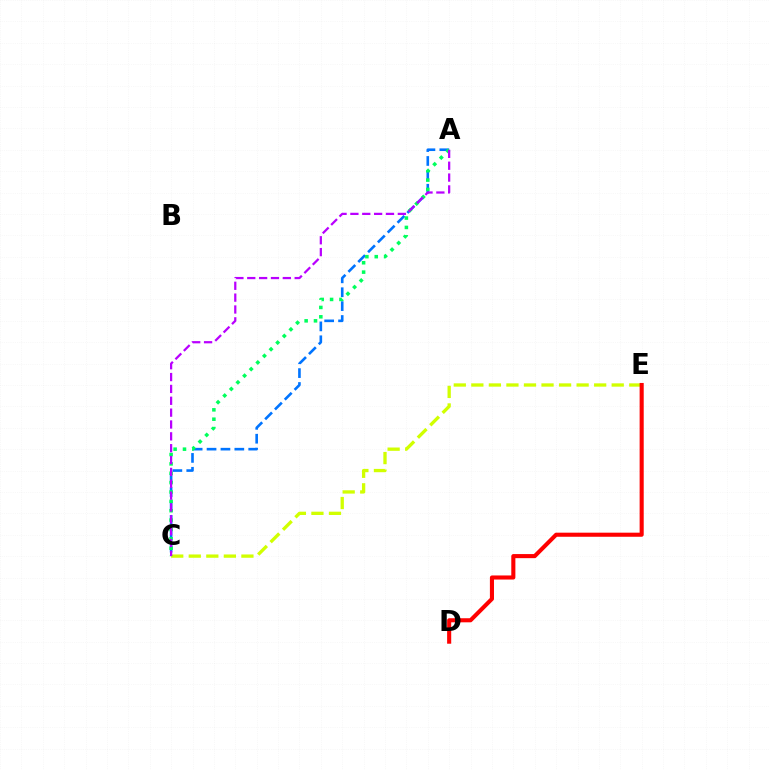{('C', 'E'): [{'color': '#d1ff00', 'line_style': 'dashed', 'thickness': 2.38}], ('A', 'C'): [{'color': '#0074ff', 'line_style': 'dashed', 'thickness': 1.89}, {'color': '#00ff5c', 'line_style': 'dotted', 'thickness': 2.54}, {'color': '#b900ff', 'line_style': 'dashed', 'thickness': 1.61}], ('D', 'E'): [{'color': '#ff0000', 'line_style': 'solid', 'thickness': 2.94}]}